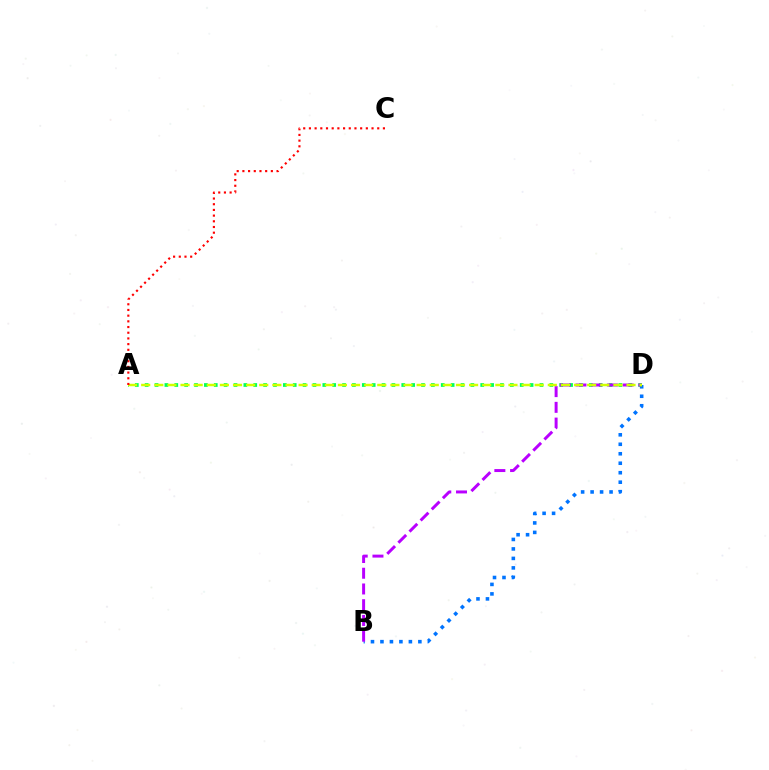{('B', 'D'): [{'color': '#0074ff', 'line_style': 'dotted', 'thickness': 2.58}, {'color': '#b900ff', 'line_style': 'dashed', 'thickness': 2.14}], ('A', 'D'): [{'color': '#00ff5c', 'line_style': 'dotted', 'thickness': 2.68}, {'color': '#d1ff00', 'line_style': 'dashed', 'thickness': 1.78}], ('A', 'C'): [{'color': '#ff0000', 'line_style': 'dotted', 'thickness': 1.55}]}